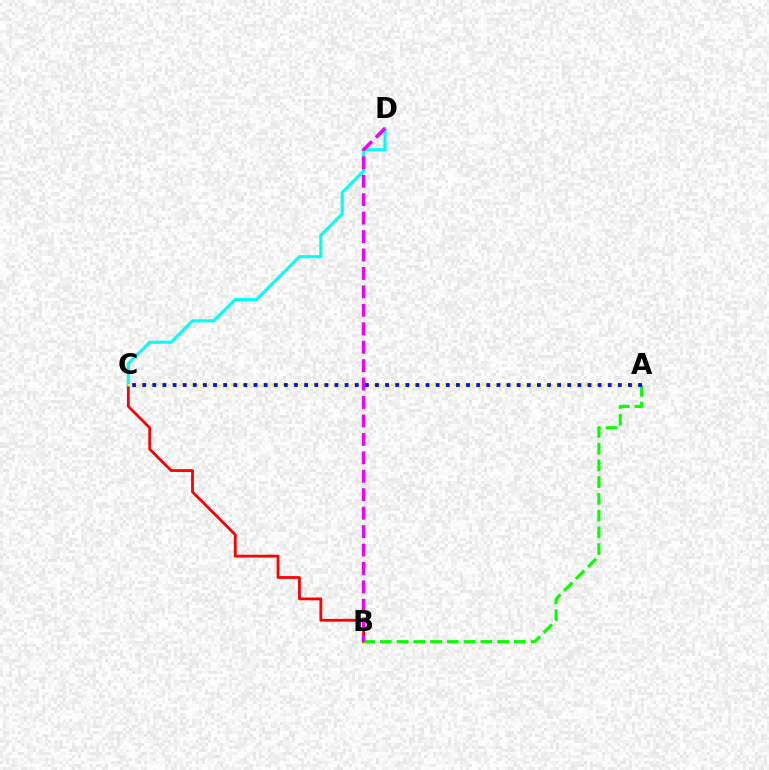{('B', 'C'): [{'color': '#ff0000', 'line_style': 'solid', 'thickness': 2.01}], ('C', 'D'): [{'color': '#00fff6', 'line_style': 'solid', 'thickness': 2.22}], ('A', 'C'): [{'color': '#fcf500', 'line_style': 'dotted', 'thickness': 1.55}, {'color': '#0010ff', 'line_style': 'dotted', 'thickness': 2.75}], ('A', 'B'): [{'color': '#08ff00', 'line_style': 'dashed', 'thickness': 2.28}], ('B', 'D'): [{'color': '#ee00ff', 'line_style': 'dashed', 'thickness': 2.51}]}